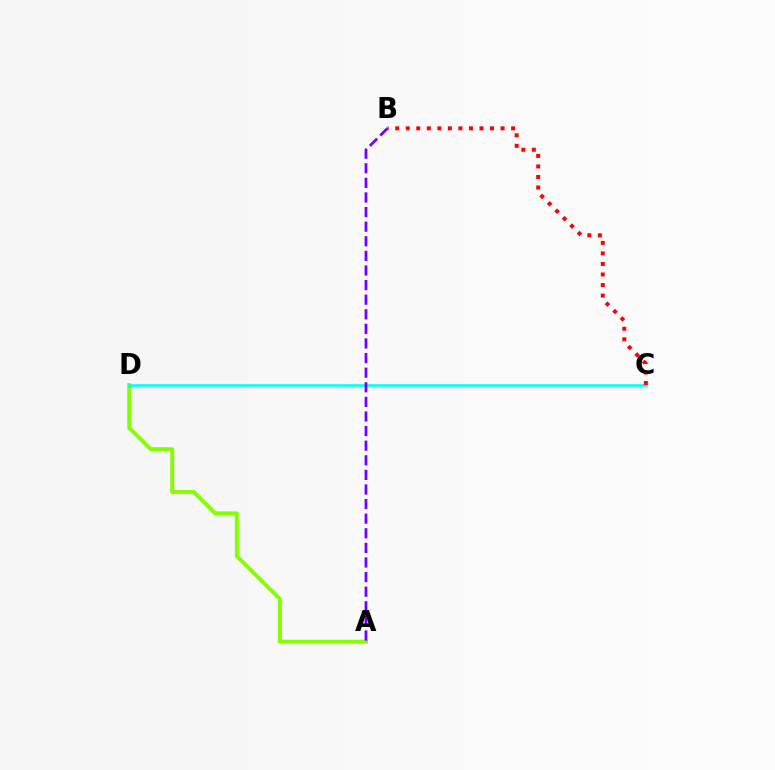{('A', 'D'): [{'color': '#84ff00', 'line_style': 'solid', 'thickness': 2.84}], ('C', 'D'): [{'color': '#00fff6', 'line_style': 'solid', 'thickness': 1.85}], ('B', 'C'): [{'color': '#ff0000', 'line_style': 'dotted', 'thickness': 2.86}], ('A', 'B'): [{'color': '#7200ff', 'line_style': 'dashed', 'thickness': 1.98}]}